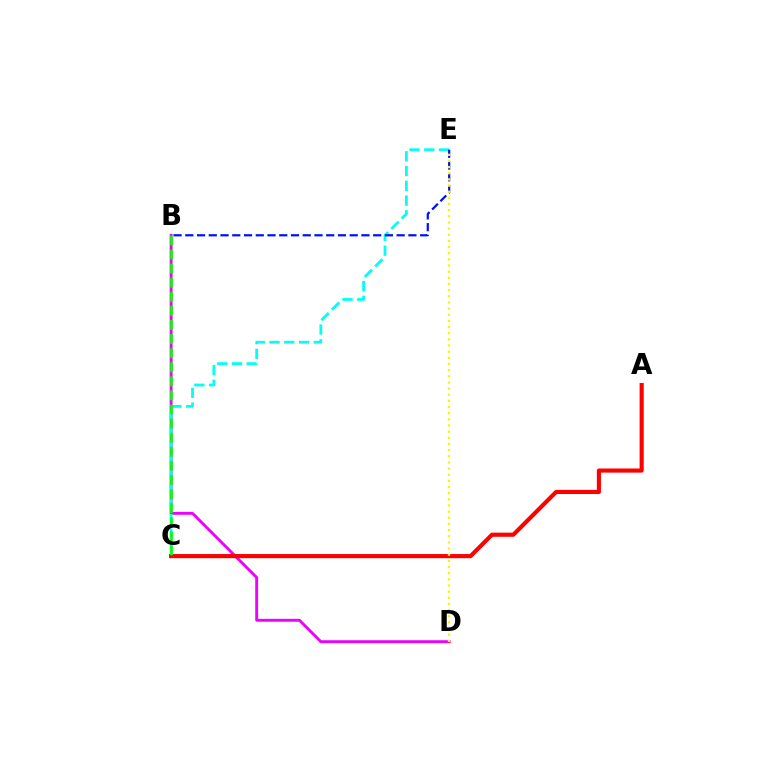{('B', 'D'): [{'color': '#ee00ff', 'line_style': 'solid', 'thickness': 2.08}], ('C', 'E'): [{'color': '#00fff6', 'line_style': 'dashed', 'thickness': 2.0}], ('B', 'E'): [{'color': '#0010ff', 'line_style': 'dashed', 'thickness': 1.6}], ('A', 'C'): [{'color': '#ff0000', 'line_style': 'solid', 'thickness': 2.97}], ('D', 'E'): [{'color': '#fcf500', 'line_style': 'dotted', 'thickness': 1.67}], ('B', 'C'): [{'color': '#08ff00', 'line_style': 'dashed', 'thickness': 1.91}]}